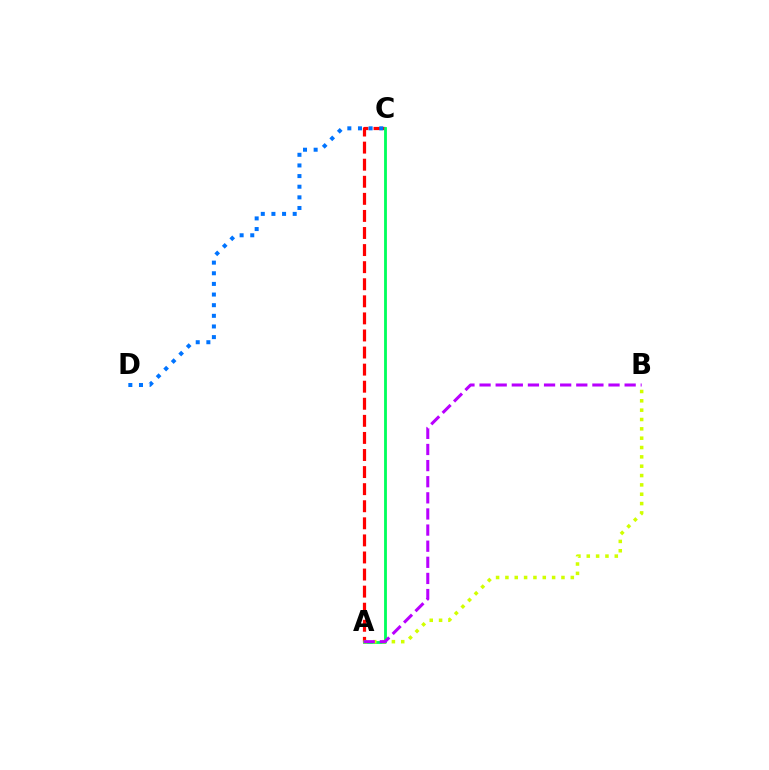{('A', 'C'): [{'color': '#ff0000', 'line_style': 'dashed', 'thickness': 2.32}, {'color': '#00ff5c', 'line_style': 'solid', 'thickness': 2.03}], ('A', 'B'): [{'color': '#d1ff00', 'line_style': 'dotted', 'thickness': 2.54}, {'color': '#b900ff', 'line_style': 'dashed', 'thickness': 2.19}], ('C', 'D'): [{'color': '#0074ff', 'line_style': 'dotted', 'thickness': 2.89}]}